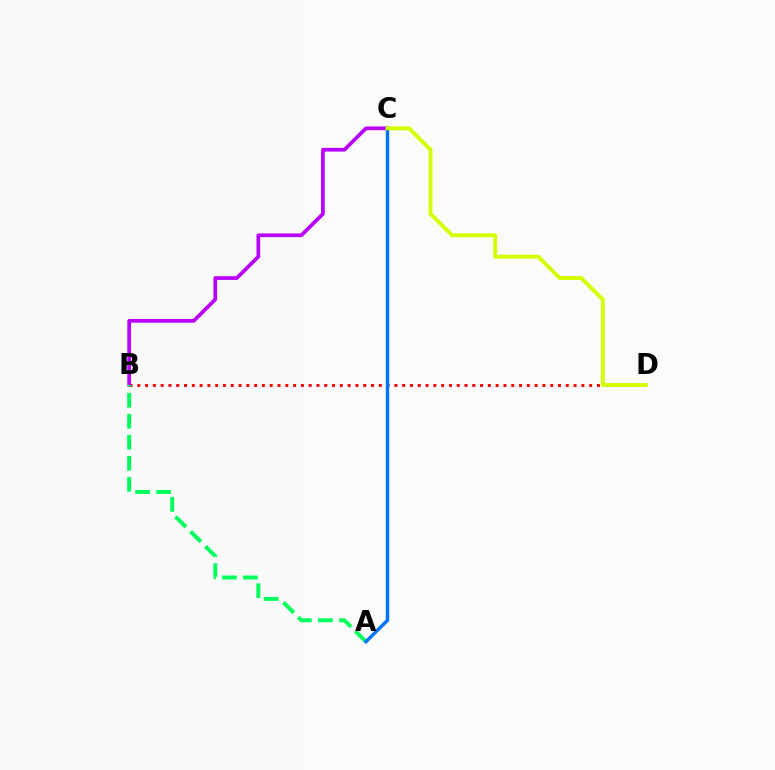{('B', 'D'): [{'color': '#ff0000', 'line_style': 'dotted', 'thickness': 2.12}], ('B', 'C'): [{'color': '#b900ff', 'line_style': 'solid', 'thickness': 2.68}], ('A', 'B'): [{'color': '#00ff5c', 'line_style': 'dashed', 'thickness': 2.86}], ('A', 'C'): [{'color': '#0074ff', 'line_style': 'solid', 'thickness': 2.47}], ('C', 'D'): [{'color': '#d1ff00', 'line_style': 'solid', 'thickness': 2.79}]}